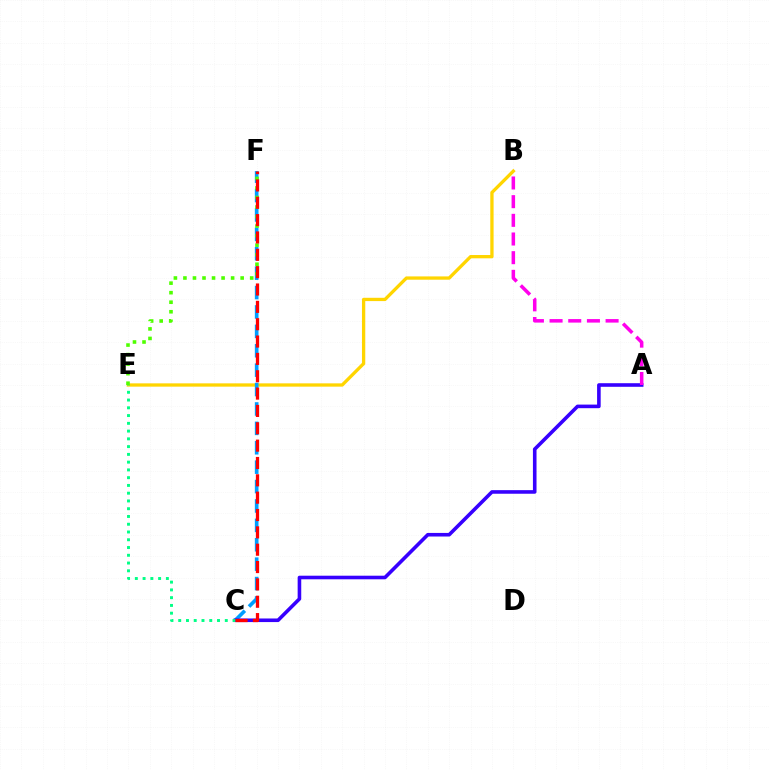{('B', 'E'): [{'color': '#ffd500', 'line_style': 'solid', 'thickness': 2.38}], ('C', 'F'): [{'color': '#009eff', 'line_style': 'dashed', 'thickness': 2.64}, {'color': '#ff0000', 'line_style': 'dashed', 'thickness': 2.36}], ('A', 'C'): [{'color': '#3700ff', 'line_style': 'solid', 'thickness': 2.59}], ('E', 'F'): [{'color': '#4fff00', 'line_style': 'dotted', 'thickness': 2.59}], ('A', 'B'): [{'color': '#ff00ed', 'line_style': 'dashed', 'thickness': 2.54}], ('C', 'E'): [{'color': '#00ff86', 'line_style': 'dotted', 'thickness': 2.11}]}